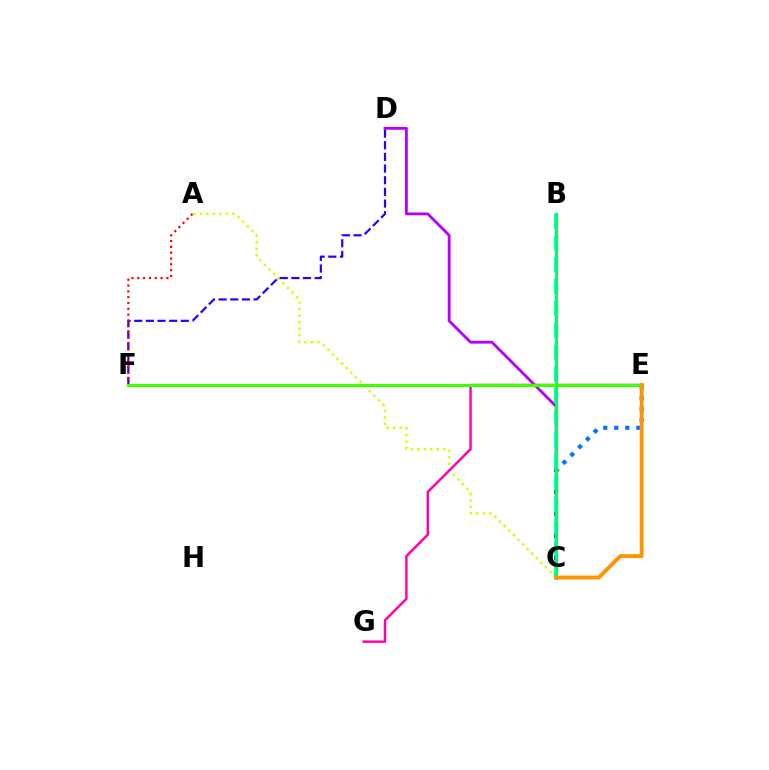{('C', 'E'): [{'color': '#0074ff', 'line_style': 'dotted', 'thickness': 2.99}, {'color': '#ff9400', 'line_style': 'solid', 'thickness': 2.8}], ('A', 'C'): [{'color': '#d1ff00', 'line_style': 'dotted', 'thickness': 1.77}], ('C', 'D'): [{'color': '#b900ff', 'line_style': 'solid', 'thickness': 2.04}], ('D', 'F'): [{'color': '#2500ff', 'line_style': 'dashed', 'thickness': 1.58}], ('B', 'C'): [{'color': '#00fff6', 'line_style': 'dashed', 'thickness': 2.96}, {'color': '#00ff5c', 'line_style': 'solid', 'thickness': 2.15}], ('A', 'F'): [{'color': '#ff0000', 'line_style': 'dotted', 'thickness': 1.58}], ('E', 'G'): [{'color': '#ff00ac', 'line_style': 'solid', 'thickness': 1.76}], ('E', 'F'): [{'color': '#3dff00', 'line_style': 'solid', 'thickness': 2.23}]}